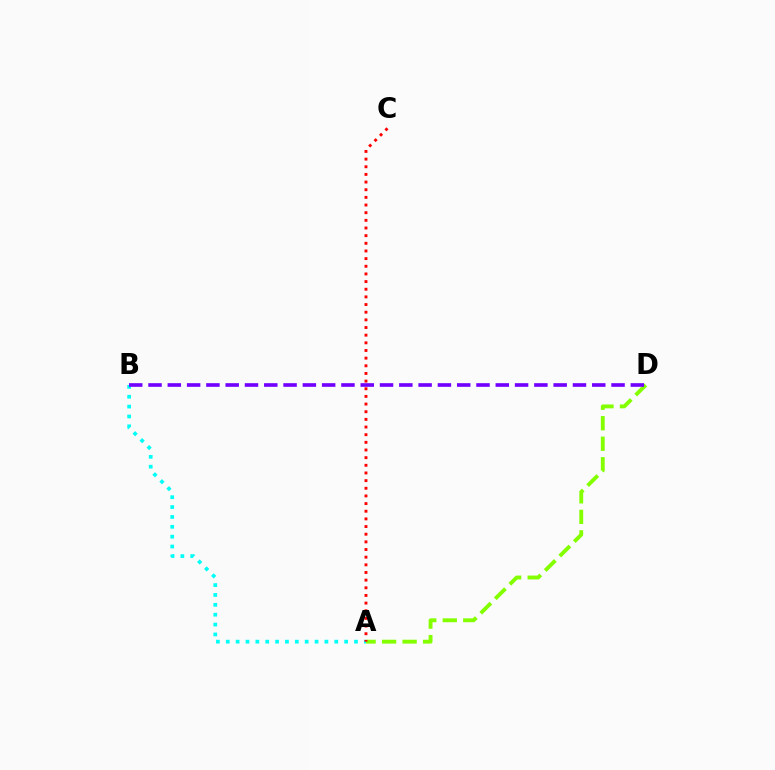{('A', 'D'): [{'color': '#84ff00', 'line_style': 'dashed', 'thickness': 2.79}], ('A', 'B'): [{'color': '#00fff6', 'line_style': 'dotted', 'thickness': 2.68}], ('A', 'C'): [{'color': '#ff0000', 'line_style': 'dotted', 'thickness': 2.08}], ('B', 'D'): [{'color': '#7200ff', 'line_style': 'dashed', 'thickness': 2.62}]}